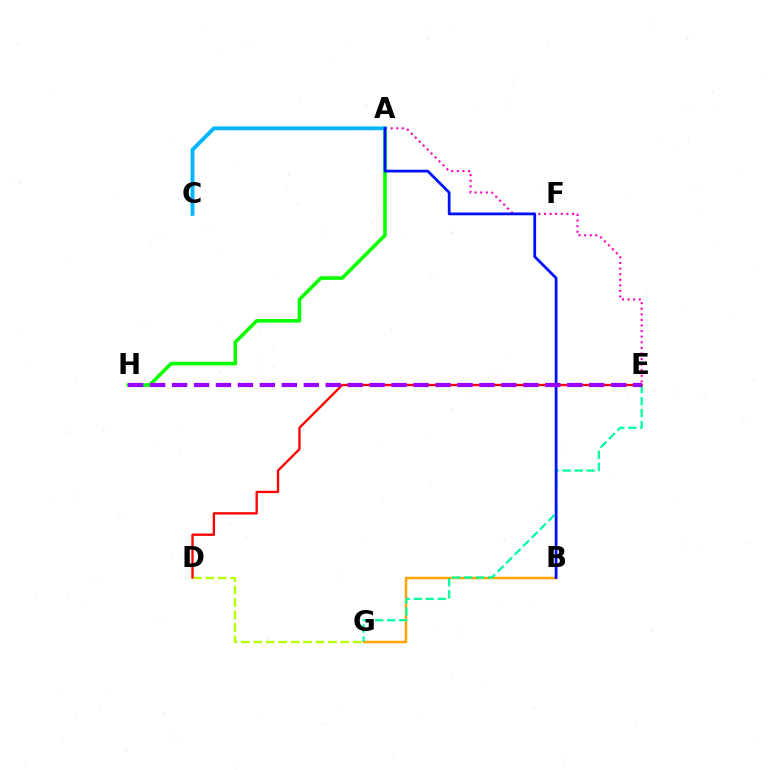{('B', 'G'): [{'color': '#ffa500', 'line_style': 'solid', 'thickness': 1.78}], ('E', 'G'): [{'color': '#00ff9d', 'line_style': 'dashed', 'thickness': 1.63}], ('A', 'H'): [{'color': '#08ff00', 'line_style': 'solid', 'thickness': 2.58}], ('A', 'E'): [{'color': '#ff00bd', 'line_style': 'dotted', 'thickness': 1.52}], ('D', 'G'): [{'color': '#b3ff00', 'line_style': 'dashed', 'thickness': 1.69}], ('A', 'C'): [{'color': '#00b5ff', 'line_style': 'solid', 'thickness': 2.75}], ('D', 'E'): [{'color': '#ff0000', 'line_style': 'solid', 'thickness': 1.68}], ('A', 'B'): [{'color': '#0010ff', 'line_style': 'solid', 'thickness': 1.99}], ('E', 'H'): [{'color': '#9b00ff', 'line_style': 'dashed', 'thickness': 2.98}]}